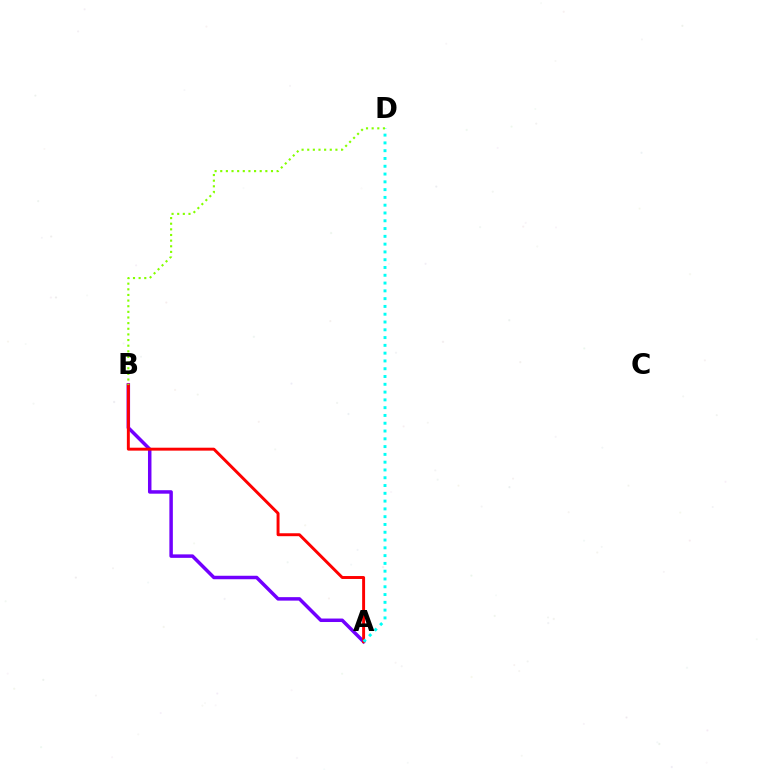{('A', 'B'): [{'color': '#7200ff', 'line_style': 'solid', 'thickness': 2.51}, {'color': '#ff0000', 'line_style': 'solid', 'thickness': 2.11}], ('A', 'D'): [{'color': '#00fff6', 'line_style': 'dotted', 'thickness': 2.12}], ('B', 'D'): [{'color': '#84ff00', 'line_style': 'dotted', 'thickness': 1.53}]}